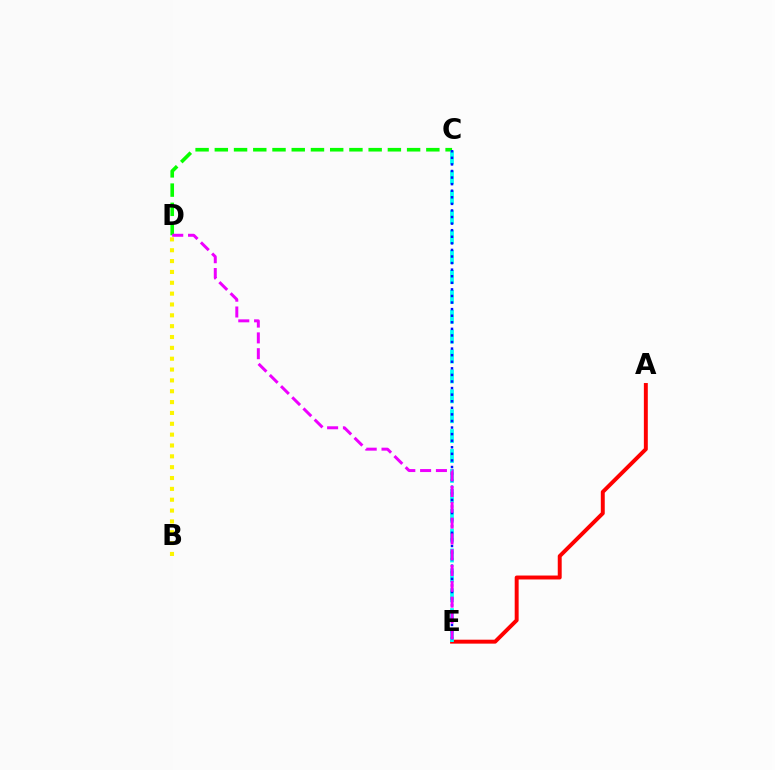{('A', 'E'): [{'color': '#ff0000', 'line_style': 'solid', 'thickness': 2.84}], ('C', 'D'): [{'color': '#08ff00', 'line_style': 'dashed', 'thickness': 2.61}], ('C', 'E'): [{'color': '#00fff6', 'line_style': 'dashed', 'thickness': 2.7}, {'color': '#0010ff', 'line_style': 'dotted', 'thickness': 1.79}], ('B', 'D'): [{'color': '#fcf500', 'line_style': 'dotted', 'thickness': 2.95}], ('D', 'E'): [{'color': '#ee00ff', 'line_style': 'dashed', 'thickness': 2.15}]}